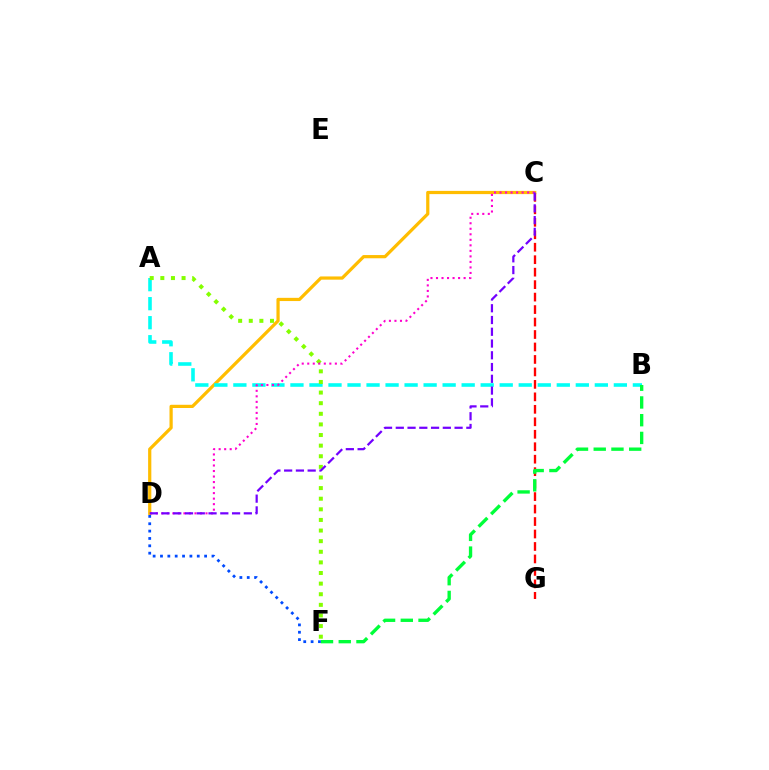{('C', 'G'): [{'color': '#ff0000', 'line_style': 'dashed', 'thickness': 1.69}], ('C', 'D'): [{'color': '#ffbd00', 'line_style': 'solid', 'thickness': 2.32}, {'color': '#ff00cf', 'line_style': 'dotted', 'thickness': 1.5}, {'color': '#7200ff', 'line_style': 'dashed', 'thickness': 1.6}], ('A', 'B'): [{'color': '#00fff6', 'line_style': 'dashed', 'thickness': 2.58}], ('B', 'F'): [{'color': '#00ff39', 'line_style': 'dashed', 'thickness': 2.41}], ('A', 'F'): [{'color': '#84ff00', 'line_style': 'dotted', 'thickness': 2.88}], ('D', 'F'): [{'color': '#004bff', 'line_style': 'dotted', 'thickness': 2.0}]}